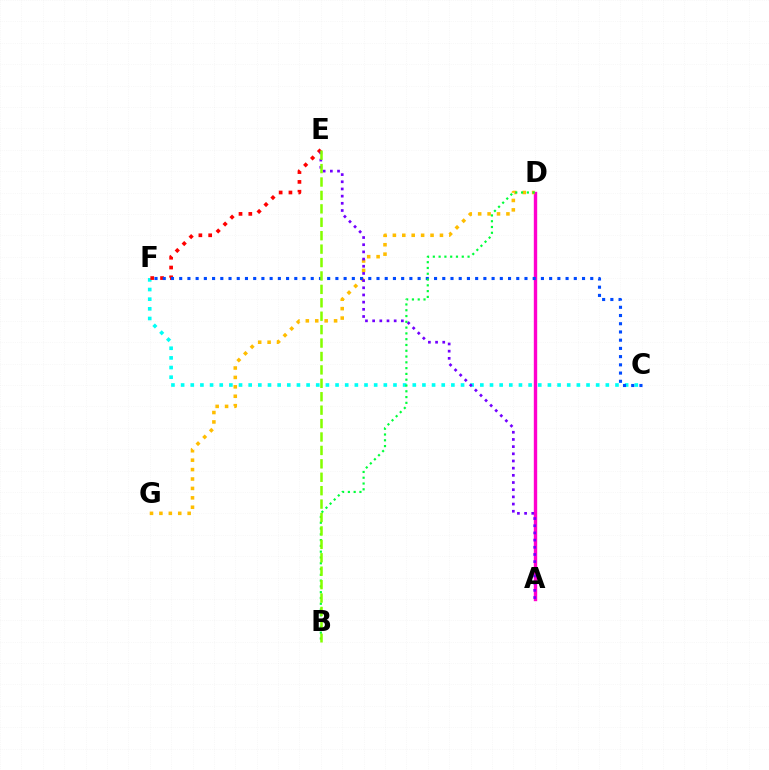{('A', 'D'): [{'color': '#ff00cf', 'line_style': 'solid', 'thickness': 2.44}], ('D', 'G'): [{'color': '#ffbd00', 'line_style': 'dotted', 'thickness': 2.56}], ('C', 'F'): [{'color': '#00fff6', 'line_style': 'dotted', 'thickness': 2.62}, {'color': '#004bff', 'line_style': 'dotted', 'thickness': 2.23}], ('E', 'F'): [{'color': '#ff0000', 'line_style': 'dotted', 'thickness': 2.66}], ('A', 'E'): [{'color': '#7200ff', 'line_style': 'dotted', 'thickness': 1.95}], ('B', 'D'): [{'color': '#00ff39', 'line_style': 'dotted', 'thickness': 1.57}], ('B', 'E'): [{'color': '#84ff00', 'line_style': 'dashed', 'thickness': 1.82}]}